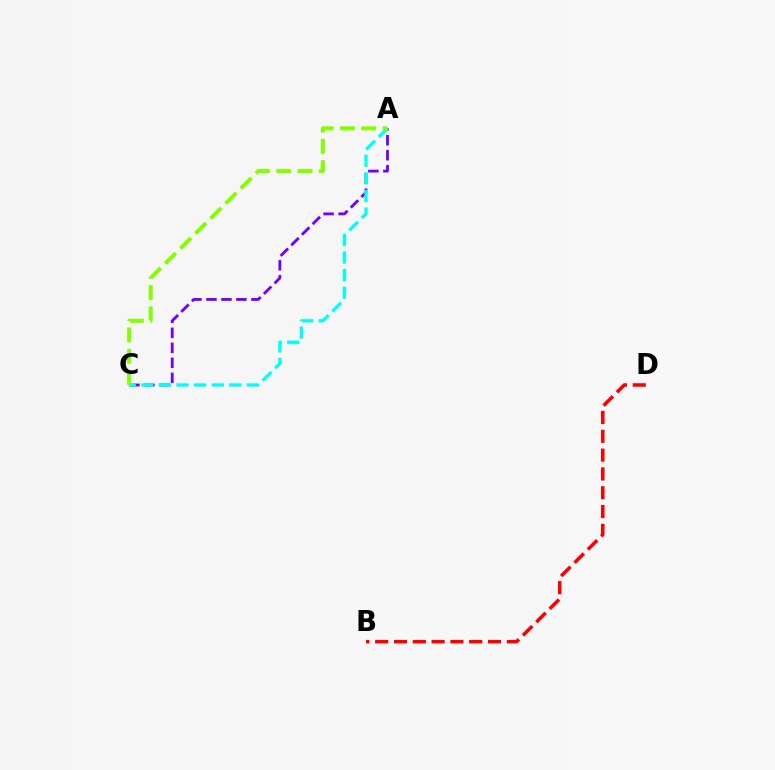{('A', 'C'): [{'color': '#7200ff', 'line_style': 'dashed', 'thickness': 2.04}, {'color': '#00fff6', 'line_style': 'dashed', 'thickness': 2.39}, {'color': '#84ff00', 'line_style': 'dashed', 'thickness': 2.89}], ('B', 'D'): [{'color': '#ff0000', 'line_style': 'dashed', 'thickness': 2.56}]}